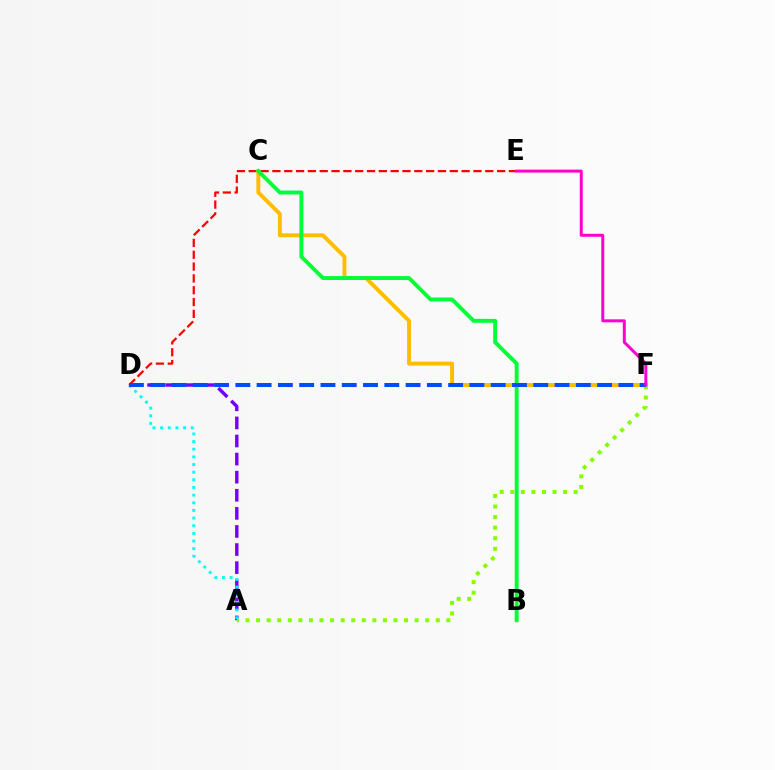{('D', 'E'): [{'color': '#ff0000', 'line_style': 'dashed', 'thickness': 1.61}], ('A', 'D'): [{'color': '#7200ff', 'line_style': 'dashed', 'thickness': 2.46}, {'color': '#00fff6', 'line_style': 'dotted', 'thickness': 2.08}], ('C', 'F'): [{'color': '#ffbd00', 'line_style': 'solid', 'thickness': 2.82}], ('B', 'C'): [{'color': '#00ff39', 'line_style': 'solid', 'thickness': 2.81}], ('A', 'F'): [{'color': '#84ff00', 'line_style': 'dotted', 'thickness': 2.87}], ('D', 'F'): [{'color': '#004bff', 'line_style': 'dashed', 'thickness': 2.89}], ('E', 'F'): [{'color': '#ff00cf', 'line_style': 'solid', 'thickness': 2.15}]}